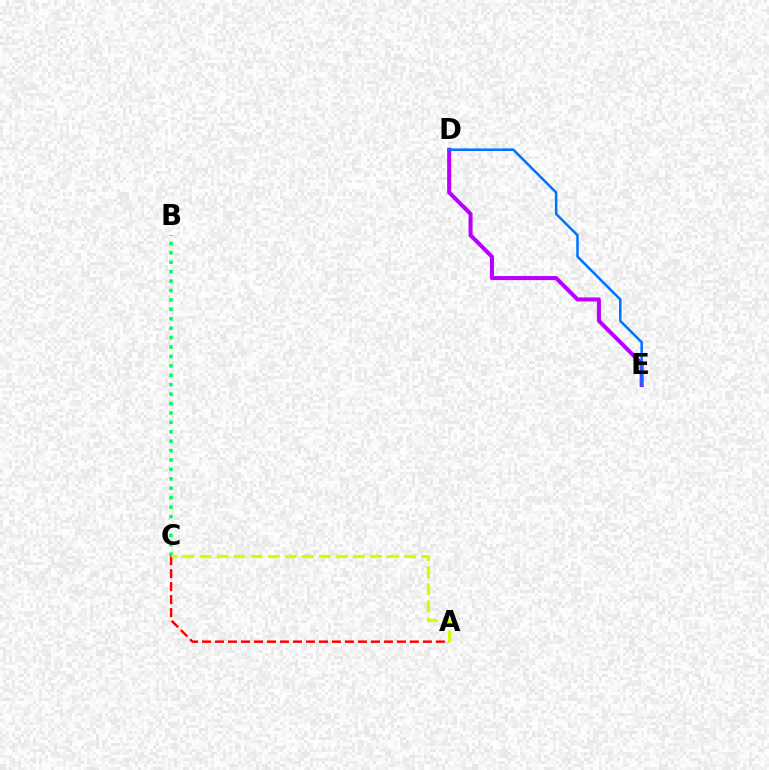{('B', 'C'): [{'color': '#00ff5c', 'line_style': 'dotted', 'thickness': 2.56}], ('D', 'E'): [{'color': '#b900ff', 'line_style': 'solid', 'thickness': 2.92}, {'color': '#0074ff', 'line_style': 'solid', 'thickness': 1.82}], ('A', 'C'): [{'color': '#ff0000', 'line_style': 'dashed', 'thickness': 1.76}, {'color': '#d1ff00', 'line_style': 'dashed', 'thickness': 2.32}]}